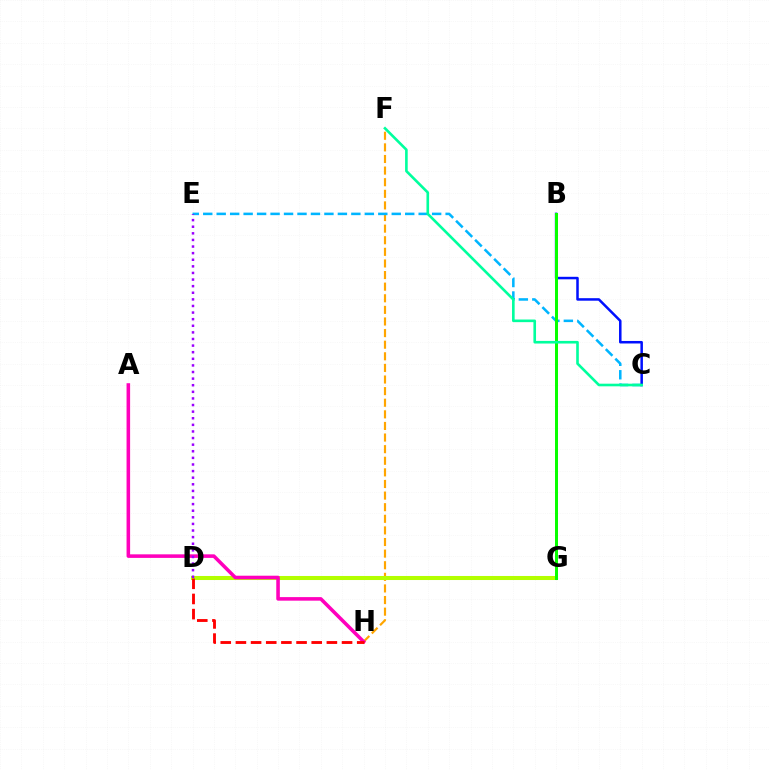{('F', 'H'): [{'color': '#ffa500', 'line_style': 'dashed', 'thickness': 1.58}], ('D', 'G'): [{'color': '#b3ff00', 'line_style': 'solid', 'thickness': 2.91}], ('C', 'E'): [{'color': '#00b5ff', 'line_style': 'dashed', 'thickness': 1.83}], ('B', 'C'): [{'color': '#0010ff', 'line_style': 'solid', 'thickness': 1.81}], ('A', 'H'): [{'color': '#ff00bd', 'line_style': 'solid', 'thickness': 2.56}], ('D', 'H'): [{'color': '#ff0000', 'line_style': 'dashed', 'thickness': 2.06}], ('D', 'E'): [{'color': '#9b00ff', 'line_style': 'dotted', 'thickness': 1.79}], ('B', 'G'): [{'color': '#08ff00', 'line_style': 'solid', 'thickness': 2.16}], ('C', 'F'): [{'color': '#00ff9d', 'line_style': 'solid', 'thickness': 1.89}]}